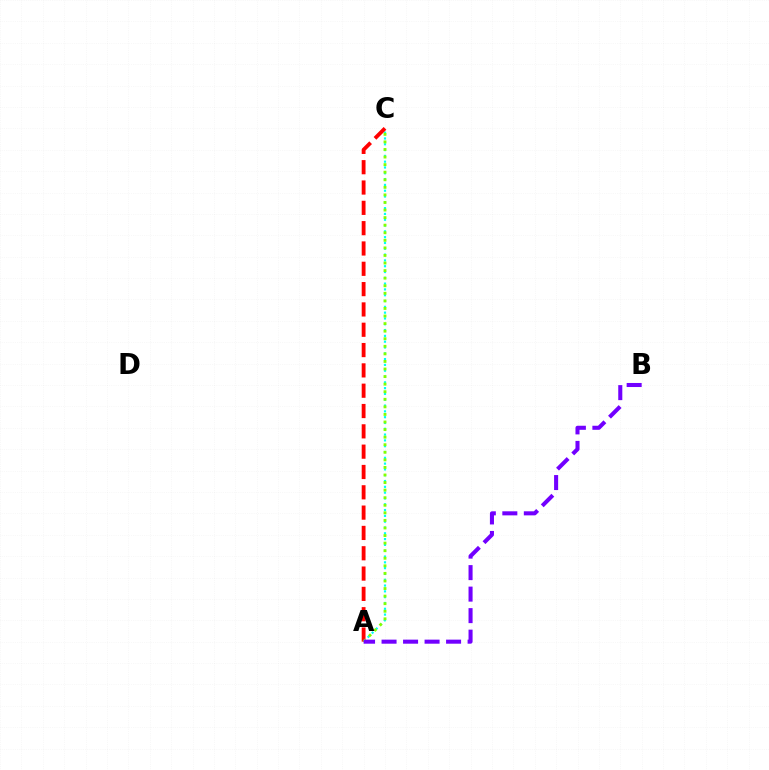{('A', 'C'): [{'color': '#00fff6', 'line_style': 'dotted', 'thickness': 1.58}, {'color': '#ff0000', 'line_style': 'dashed', 'thickness': 2.76}, {'color': '#84ff00', 'line_style': 'dotted', 'thickness': 2.06}], ('A', 'B'): [{'color': '#7200ff', 'line_style': 'dashed', 'thickness': 2.92}]}